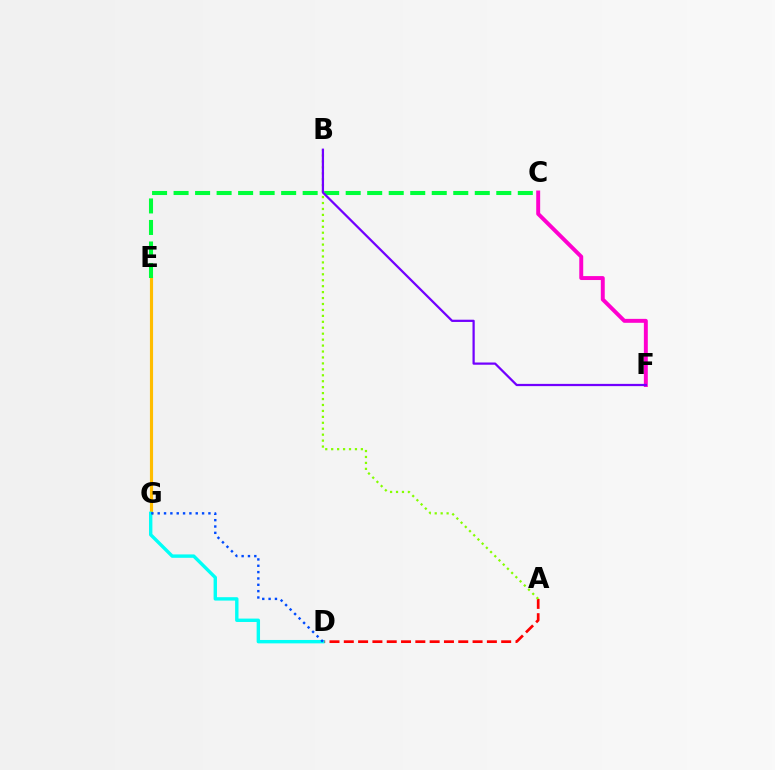{('A', 'D'): [{'color': '#ff0000', 'line_style': 'dashed', 'thickness': 1.94}], ('E', 'G'): [{'color': '#ffbd00', 'line_style': 'solid', 'thickness': 2.26}], ('C', 'E'): [{'color': '#00ff39', 'line_style': 'dashed', 'thickness': 2.92}], ('A', 'B'): [{'color': '#84ff00', 'line_style': 'dotted', 'thickness': 1.61}], ('C', 'F'): [{'color': '#ff00cf', 'line_style': 'solid', 'thickness': 2.84}], ('D', 'G'): [{'color': '#00fff6', 'line_style': 'solid', 'thickness': 2.44}, {'color': '#004bff', 'line_style': 'dotted', 'thickness': 1.72}], ('B', 'F'): [{'color': '#7200ff', 'line_style': 'solid', 'thickness': 1.61}]}